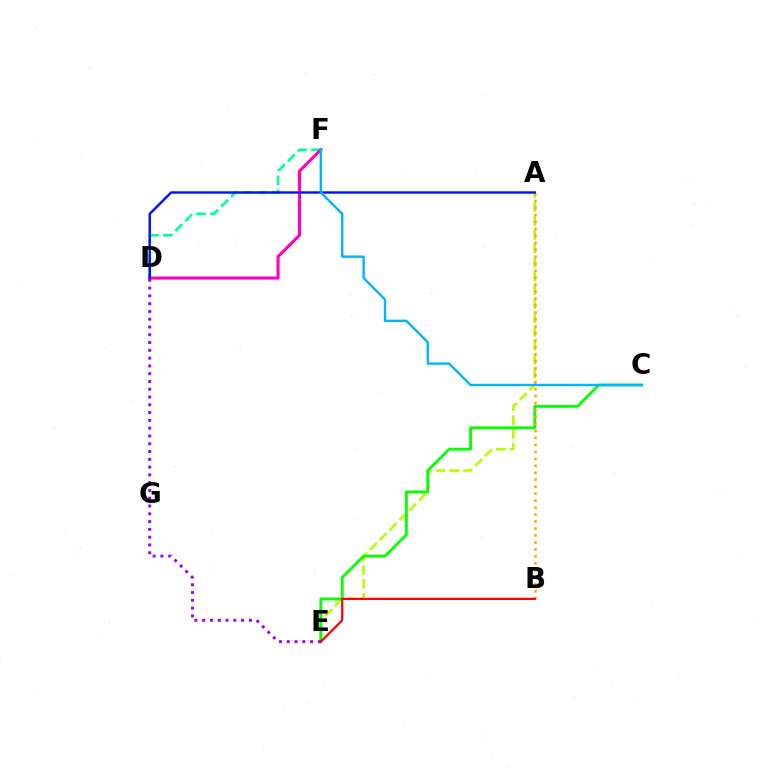{('A', 'E'): [{'color': '#b3ff00', 'line_style': 'dashed', 'thickness': 1.88}], ('D', 'F'): [{'color': '#00ff9d', 'line_style': 'dashed', 'thickness': 1.9}, {'color': '#ff00bd', 'line_style': 'solid', 'thickness': 2.22}], ('C', 'E'): [{'color': '#08ff00', 'line_style': 'solid', 'thickness': 2.04}], ('A', 'B'): [{'color': '#ffa500', 'line_style': 'dotted', 'thickness': 1.89}], ('B', 'E'): [{'color': '#ff0000', 'line_style': 'solid', 'thickness': 1.61}], ('A', 'D'): [{'color': '#0010ff', 'line_style': 'solid', 'thickness': 1.74}], ('D', 'E'): [{'color': '#9b00ff', 'line_style': 'dotted', 'thickness': 2.11}], ('C', 'F'): [{'color': '#00b5ff', 'line_style': 'solid', 'thickness': 1.72}]}